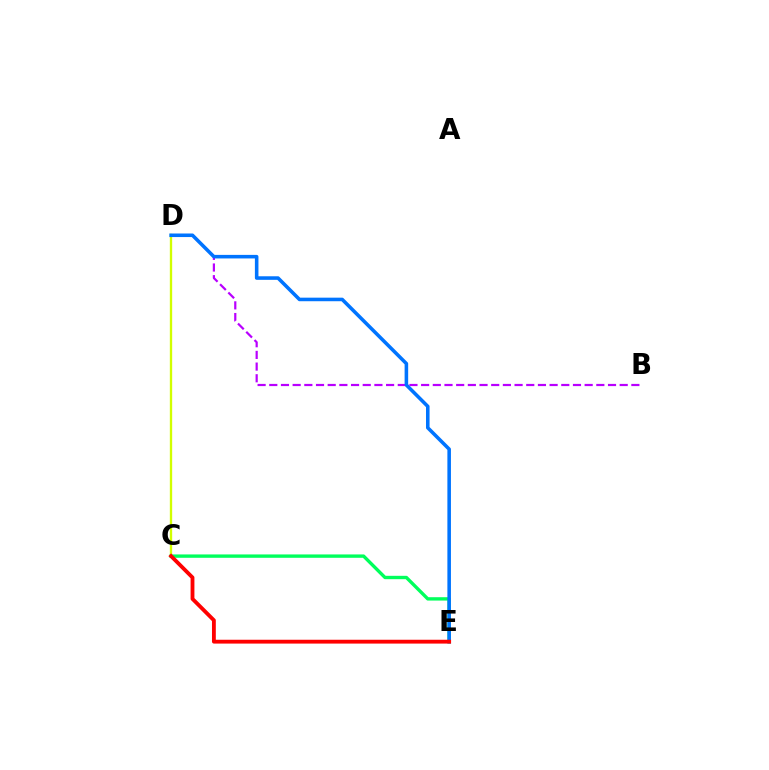{('C', 'D'): [{'color': '#d1ff00', 'line_style': 'solid', 'thickness': 1.68}], ('B', 'D'): [{'color': '#b900ff', 'line_style': 'dashed', 'thickness': 1.59}], ('C', 'E'): [{'color': '#00ff5c', 'line_style': 'solid', 'thickness': 2.42}, {'color': '#ff0000', 'line_style': 'solid', 'thickness': 2.76}], ('D', 'E'): [{'color': '#0074ff', 'line_style': 'solid', 'thickness': 2.56}]}